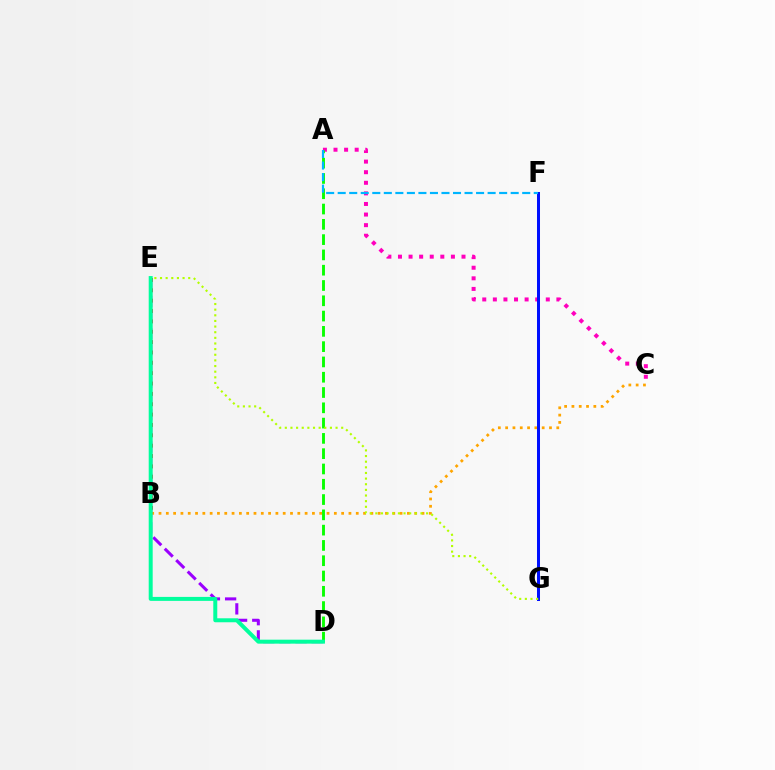{('B', 'C'): [{'color': '#ffa500', 'line_style': 'dotted', 'thickness': 1.98}], ('D', 'E'): [{'color': '#9b00ff', 'line_style': 'dashed', 'thickness': 2.2}, {'color': '#00ff9d', 'line_style': 'solid', 'thickness': 2.86}], ('A', 'C'): [{'color': '#ff00bd', 'line_style': 'dotted', 'thickness': 2.88}], ('B', 'E'): [{'color': '#ff0000', 'line_style': 'dotted', 'thickness': 2.81}], ('A', 'D'): [{'color': '#08ff00', 'line_style': 'dashed', 'thickness': 2.08}], ('F', 'G'): [{'color': '#0010ff', 'line_style': 'solid', 'thickness': 2.16}], ('A', 'F'): [{'color': '#00b5ff', 'line_style': 'dashed', 'thickness': 1.57}], ('E', 'G'): [{'color': '#b3ff00', 'line_style': 'dotted', 'thickness': 1.53}]}